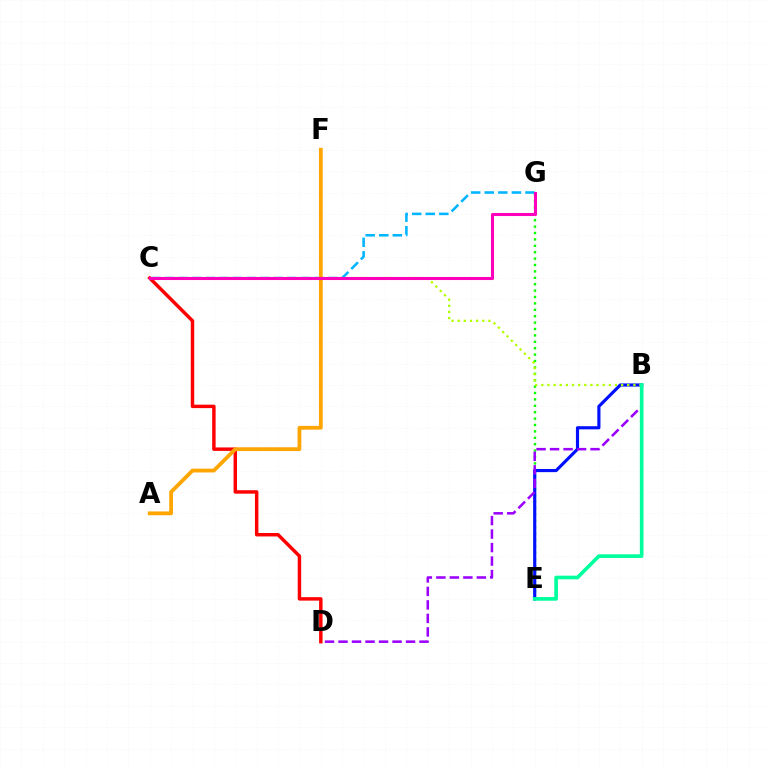{('E', 'G'): [{'color': '#08ff00', 'line_style': 'dotted', 'thickness': 1.74}], ('C', 'G'): [{'color': '#00b5ff', 'line_style': 'dashed', 'thickness': 1.84}, {'color': '#ff00bd', 'line_style': 'solid', 'thickness': 2.2}], ('B', 'E'): [{'color': '#0010ff', 'line_style': 'solid', 'thickness': 2.27}, {'color': '#00ff9d', 'line_style': 'solid', 'thickness': 2.63}], ('C', 'D'): [{'color': '#ff0000', 'line_style': 'solid', 'thickness': 2.49}], ('B', 'C'): [{'color': '#b3ff00', 'line_style': 'dotted', 'thickness': 1.67}], ('B', 'D'): [{'color': '#9b00ff', 'line_style': 'dashed', 'thickness': 1.83}], ('A', 'F'): [{'color': '#ffa500', 'line_style': 'solid', 'thickness': 2.73}]}